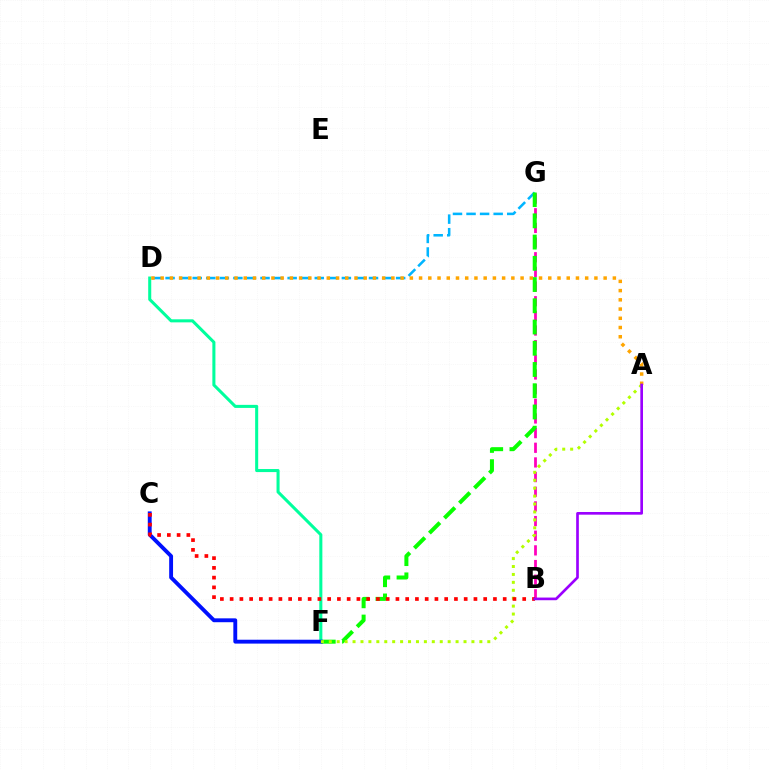{('D', 'G'): [{'color': '#00b5ff', 'line_style': 'dashed', 'thickness': 1.84}], ('B', 'G'): [{'color': '#ff00bd', 'line_style': 'dashed', 'thickness': 1.99}], ('F', 'G'): [{'color': '#08ff00', 'line_style': 'dashed', 'thickness': 2.88}], ('D', 'F'): [{'color': '#00ff9d', 'line_style': 'solid', 'thickness': 2.2}], ('C', 'F'): [{'color': '#0010ff', 'line_style': 'solid', 'thickness': 2.79}], ('A', 'F'): [{'color': '#b3ff00', 'line_style': 'dotted', 'thickness': 2.15}], ('A', 'D'): [{'color': '#ffa500', 'line_style': 'dotted', 'thickness': 2.51}], ('B', 'C'): [{'color': '#ff0000', 'line_style': 'dotted', 'thickness': 2.65}], ('A', 'B'): [{'color': '#9b00ff', 'line_style': 'solid', 'thickness': 1.92}]}